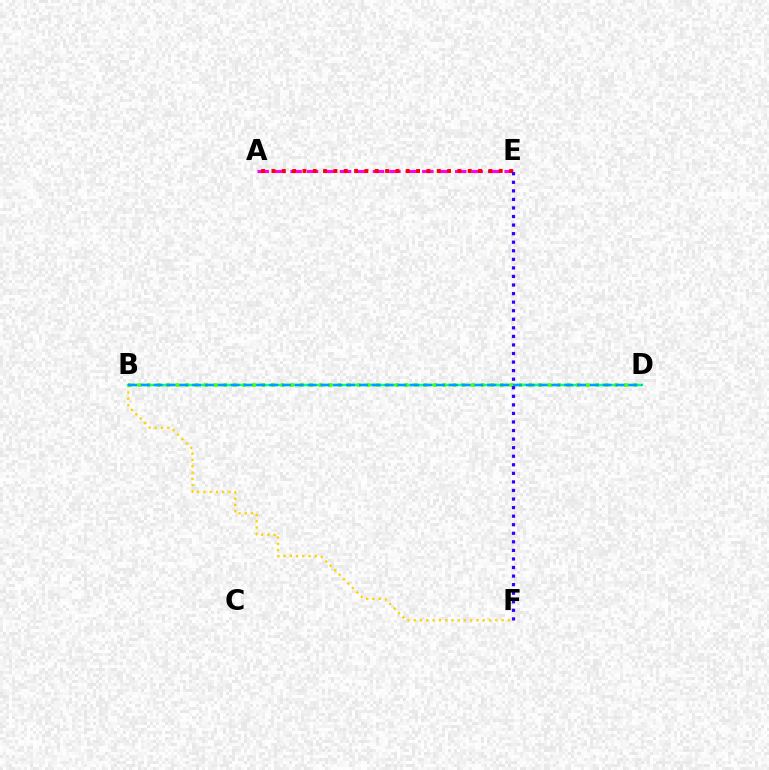{('A', 'E'): [{'color': '#ff00ed', 'line_style': 'dashed', 'thickness': 2.24}, {'color': '#ff0000', 'line_style': 'dotted', 'thickness': 2.81}], ('B', 'F'): [{'color': '#ffd500', 'line_style': 'dotted', 'thickness': 1.7}], ('B', 'D'): [{'color': '#00ff86', 'line_style': 'solid', 'thickness': 1.78}, {'color': '#4fff00', 'line_style': 'dotted', 'thickness': 2.59}, {'color': '#009eff', 'line_style': 'dashed', 'thickness': 1.74}], ('E', 'F'): [{'color': '#3700ff', 'line_style': 'dotted', 'thickness': 2.33}]}